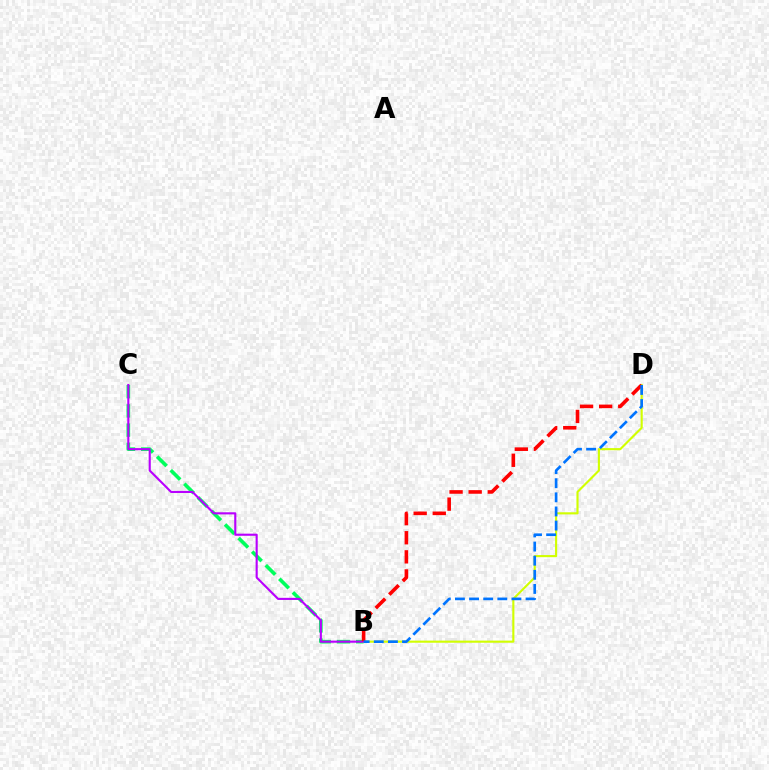{('B', 'C'): [{'color': '#00ff5c', 'line_style': 'dashed', 'thickness': 2.61}, {'color': '#b900ff', 'line_style': 'solid', 'thickness': 1.52}], ('B', 'D'): [{'color': '#d1ff00', 'line_style': 'solid', 'thickness': 1.53}, {'color': '#ff0000', 'line_style': 'dashed', 'thickness': 2.59}, {'color': '#0074ff', 'line_style': 'dashed', 'thickness': 1.92}]}